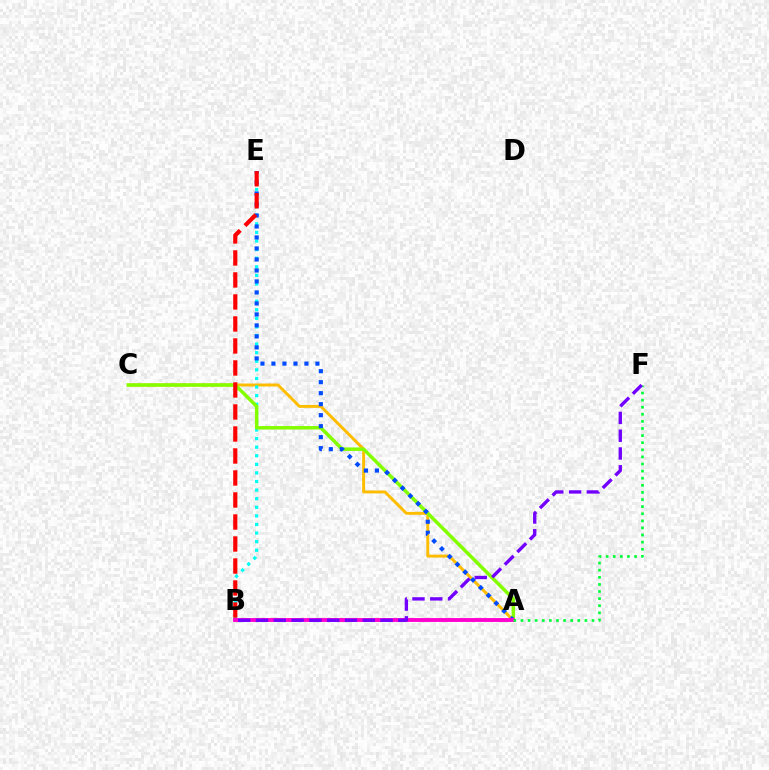{('A', 'C'): [{'color': '#ffbd00', 'line_style': 'solid', 'thickness': 2.12}, {'color': '#84ff00', 'line_style': 'solid', 'thickness': 2.51}], ('B', 'E'): [{'color': '#00fff6', 'line_style': 'dotted', 'thickness': 2.33}, {'color': '#ff0000', 'line_style': 'dashed', 'thickness': 2.99}], ('A', 'E'): [{'color': '#004bff', 'line_style': 'dotted', 'thickness': 2.99}], ('A', 'B'): [{'color': '#ff00cf', 'line_style': 'solid', 'thickness': 2.79}], ('A', 'F'): [{'color': '#00ff39', 'line_style': 'dotted', 'thickness': 1.93}], ('B', 'F'): [{'color': '#7200ff', 'line_style': 'dashed', 'thickness': 2.42}]}